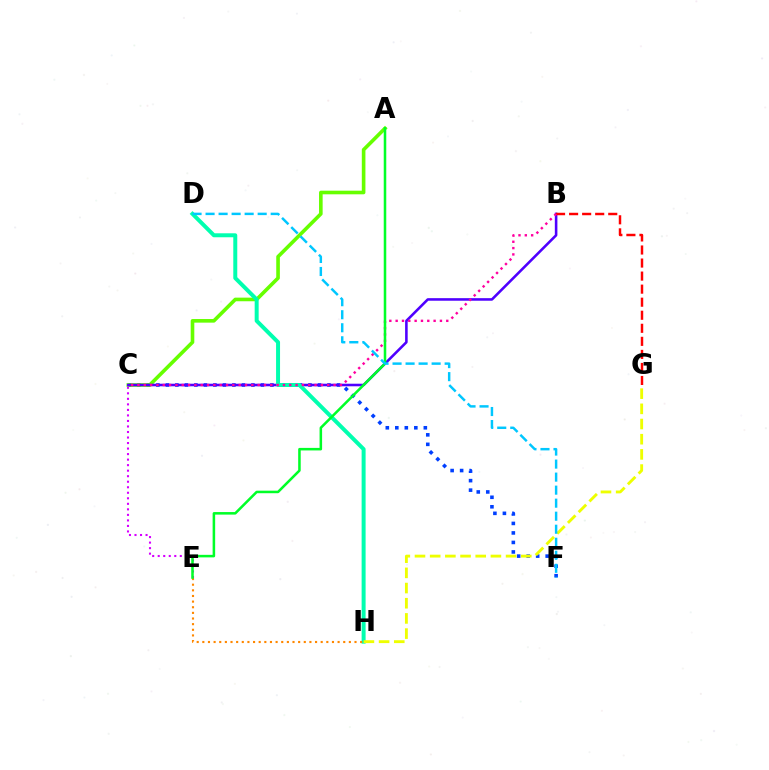{('C', 'F'): [{'color': '#003fff', 'line_style': 'dotted', 'thickness': 2.58}], ('A', 'C'): [{'color': '#66ff00', 'line_style': 'solid', 'thickness': 2.61}], ('B', 'C'): [{'color': '#4f00ff', 'line_style': 'solid', 'thickness': 1.85}, {'color': '#ff00a0', 'line_style': 'dotted', 'thickness': 1.72}], ('D', 'H'): [{'color': '#00ffaf', 'line_style': 'solid', 'thickness': 2.86}], ('E', 'H'): [{'color': '#ff8800', 'line_style': 'dotted', 'thickness': 1.53}], ('G', 'H'): [{'color': '#eeff00', 'line_style': 'dashed', 'thickness': 2.06}], ('B', 'G'): [{'color': '#ff0000', 'line_style': 'dashed', 'thickness': 1.77}], ('C', 'E'): [{'color': '#d600ff', 'line_style': 'dotted', 'thickness': 1.5}], ('A', 'E'): [{'color': '#00ff27', 'line_style': 'solid', 'thickness': 1.83}], ('D', 'F'): [{'color': '#00c7ff', 'line_style': 'dashed', 'thickness': 1.77}]}